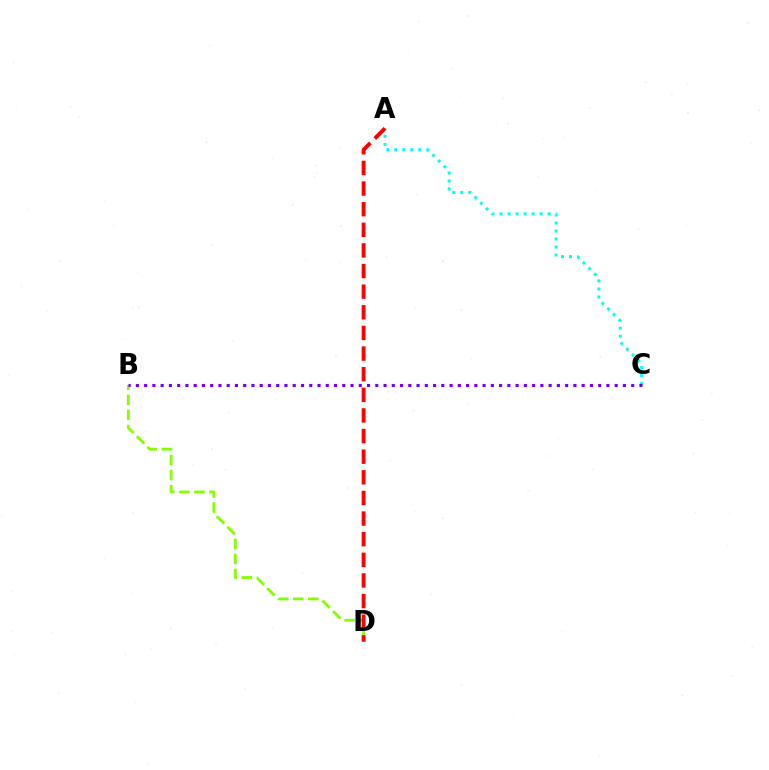{('A', 'C'): [{'color': '#00fff6', 'line_style': 'dotted', 'thickness': 2.18}], ('B', 'D'): [{'color': '#84ff00', 'line_style': 'dashed', 'thickness': 2.05}], ('A', 'D'): [{'color': '#ff0000', 'line_style': 'dashed', 'thickness': 2.8}], ('B', 'C'): [{'color': '#7200ff', 'line_style': 'dotted', 'thickness': 2.24}]}